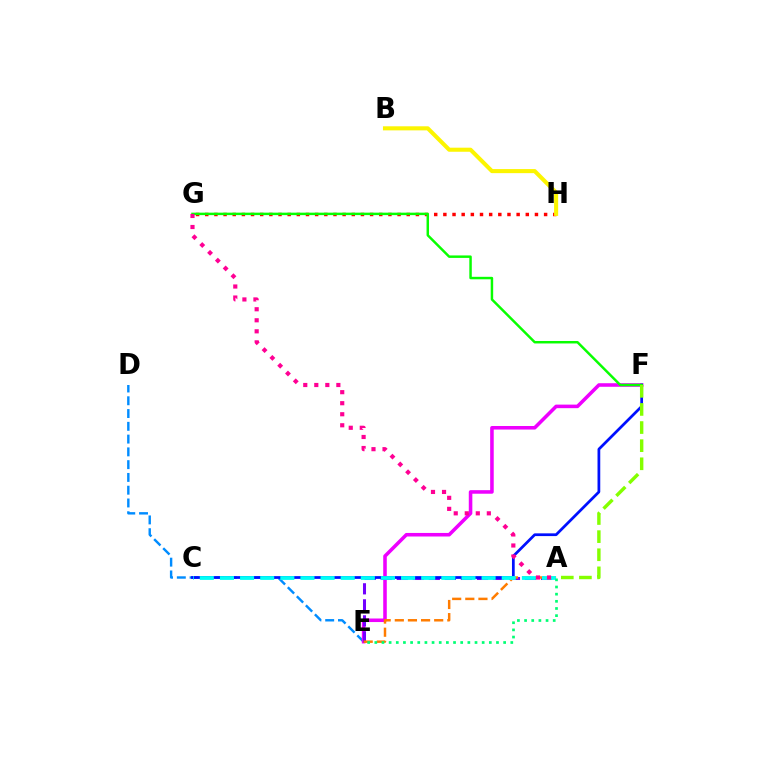{('D', 'E'): [{'color': '#008cff', 'line_style': 'dashed', 'thickness': 1.74}], ('G', 'H'): [{'color': '#ff0000', 'line_style': 'dotted', 'thickness': 2.49}], ('E', 'F'): [{'color': '#ee00ff', 'line_style': 'solid', 'thickness': 2.56}], ('B', 'H'): [{'color': '#fcf500', 'line_style': 'solid', 'thickness': 2.93}], ('A', 'E'): [{'color': '#7200ff', 'line_style': 'dashed', 'thickness': 2.18}, {'color': '#ff7c00', 'line_style': 'dashed', 'thickness': 1.78}, {'color': '#00ff74', 'line_style': 'dotted', 'thickness': 1.94}], ('C', 'F'): [{'color': '#0010ff', 'line_style': 'solid', 'thickness': 1.97}], ('F', 'G'): [{'color': '#08ff00', 'line_style': 'solid', 'thickness': 1.78}], ('A', 'C'): [{'color': '#00fff6', 'line_style': 'dashed', 'thickness': 2.73}], ('A', 'F'): [{'color': '#84ff00', 'line_style': 'dashed', 'thickness': 2.46}], ('A', 'G'): [{'color': '#ff0094', 'line_style': 'dotted', 'thickness': 3.0}]}